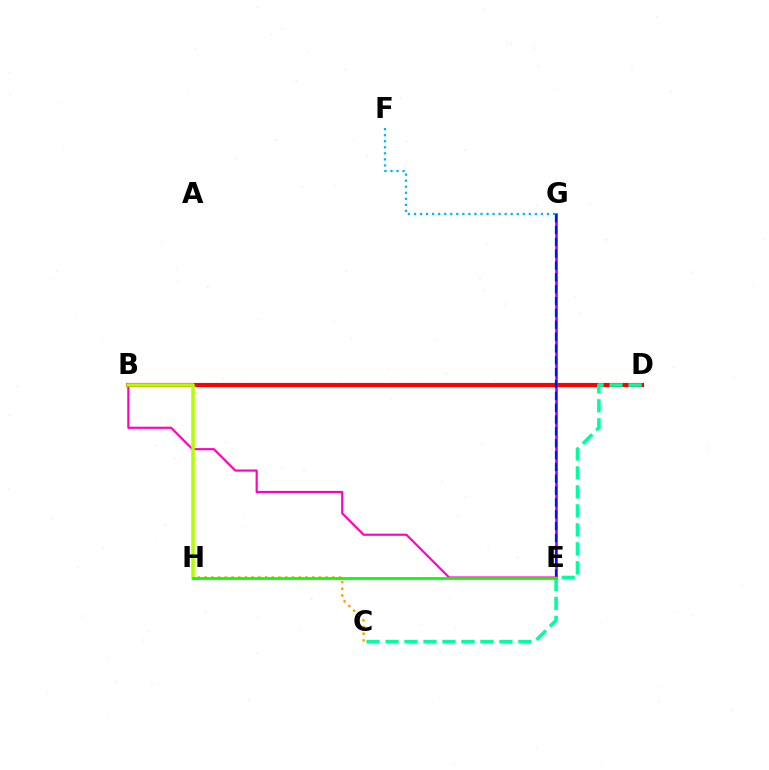{('E', 'G'): [{'color': '#9b00ff', 'line_style': 'solid', 'thickness': 1.87}, {'color': '#0010ff', 'line_style': 'dashed', 'thickness': 1.61}], ('B', 'D'): [{'color': '#ff0000', 'line_style': 'solid', 'thickness': 2.99}], ('C', 'H'): [{'color': '#ffa500', 'line_style': 'dotted', 'thickness': 1.83}], ('F', 'G'): [{'color': '#00b5ff', 'line_style': 'dotted', 'thickness': 1.64}], ('C', 'D'): [{'color': '#00ff9d', 'line_style': 'dashed', 'thickness': 2.58}], ('B', 'E'): [{'color': '#ff00bd', 'line_style': 'solid', 'thickness': 1.54}], ('B', 'H'): [{'color': '#b3ff00', 'line_style': 'solid', 'thickness': 2.54}], ('E', 'H'): [{'color': '#08ff00', 'line_style': 'solid', 'thickness': 2.0}]}